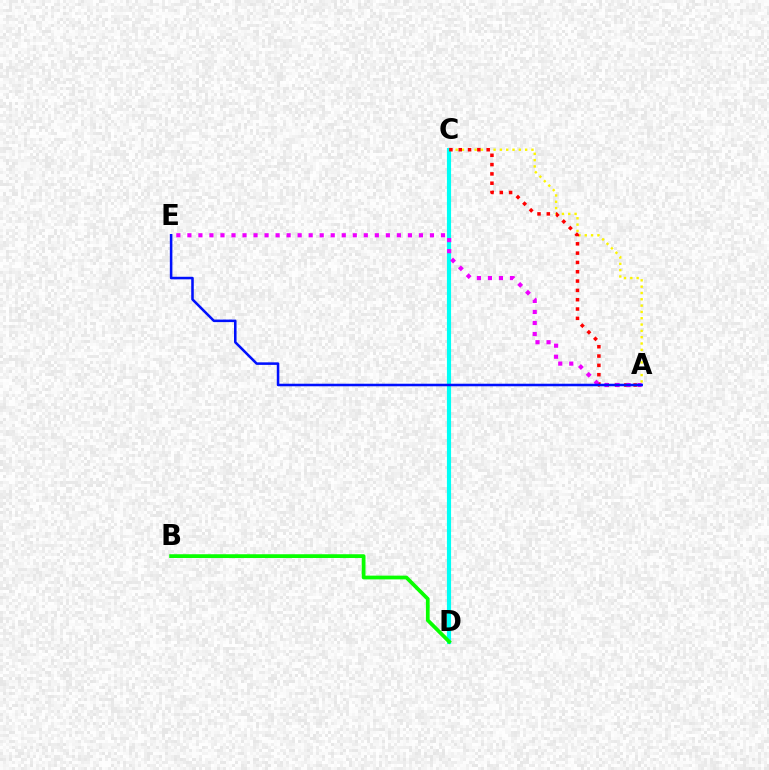{('A', 'C'): [{'color': '#fcf500', 'line_style': 'dotted', 'thickness': 1.72}, {'color': '#ff0000', 'line_style': 'dotted', 'thickness': 2.53}], ('C', 'D'): [{'color': '#00fff6', 'line_style': 'solid', 'thickness': 2.98}], ('A', 'E'): [{'color': '#ee00ff', 'line_style': 'dotted', 'thickness': 3.0}, {'color': '#0010ff', 'line_style': 'solid', 'thickness': 1.83}], ('B', 'D'): [{'color': '#08ff00', 'line_style': 'solid', 'thickness': 2.7}]}